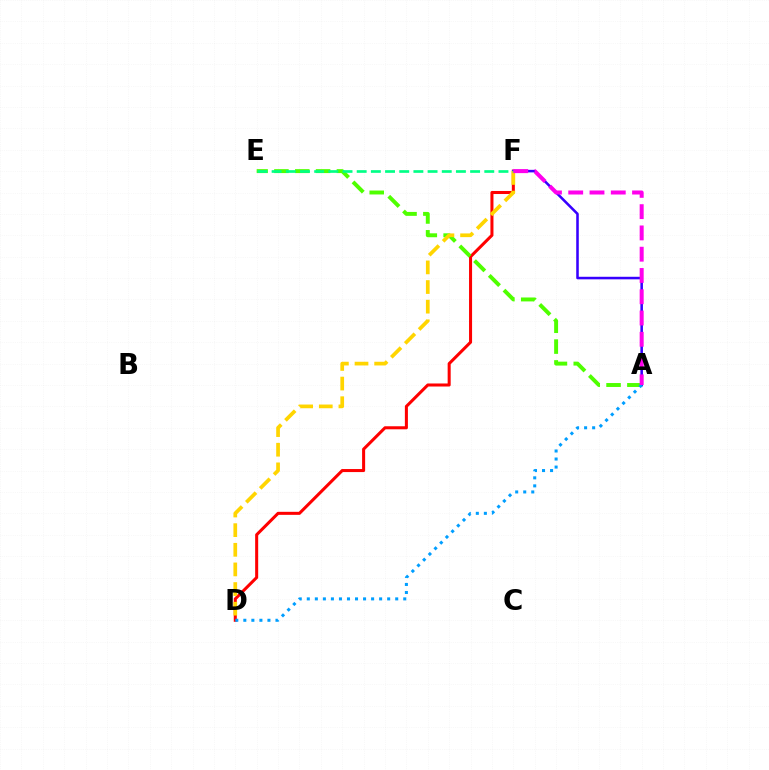{('D', 'F'): [{'color': '#ff0000', 'line_style': 'solid', 'thickness': 2.19}, {'color': '#ffd500', 'line_style': 'dashed', 'thickness': 2.67}], ('A', 'E'): [{'color': '#4fff00', 'line_style': 'dashed', 'thickness': 2.83}], ('A', 'F'): [{'color': '#3700ff', 'line_style': 'solid', 'thickness': 1.84}, {'color': '#ff00ed', 'line_style': 'dashed', 'thickness': 2.89}], ('A', 'D'): [{'color': '#009eff', 'line_style': 'dotted', 'thickness': 2.18}], ('E', 'F'): [{'color': '#00ff86', 'line_style': 'dashed', 'thickness': 1.93}]}